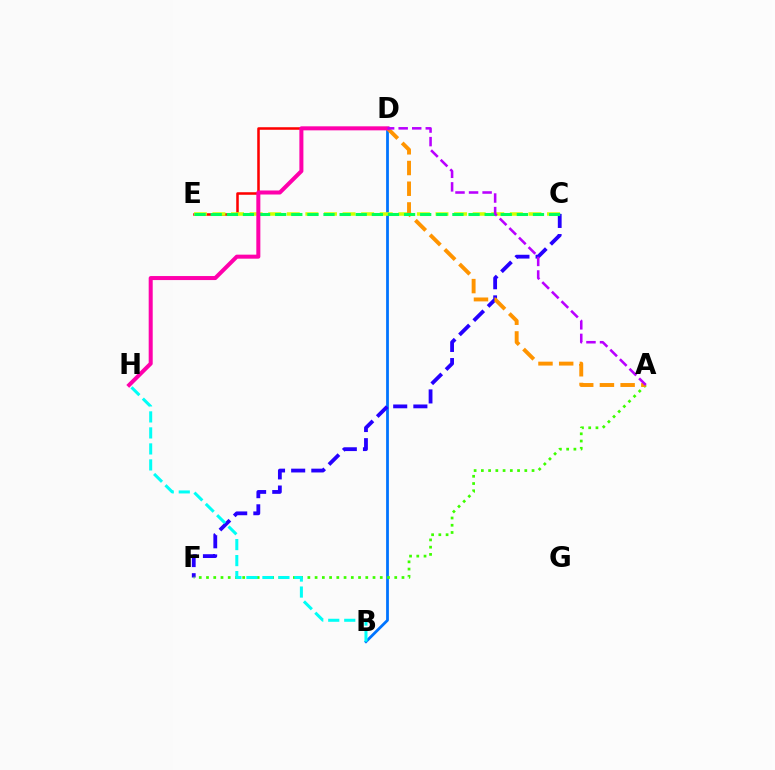{('B', 'D'): [{'color': '#0074ff', 'line_style': 'solid', 'thickness': 2.0}], ('D', 'E'): [{'color': '#ff0000', 'line_style': 'solid', 'thickness': 1.83}], ('C', 'E'): [{'color': '#d1ff00', 'line_style': 'dashed', 'thickness': 2.53}, {'color': '#00ff5c', 'line_style': 'dashed', 'thickness': 2.19}], ('C', 'F'): [{'color': '#2500ff', 'line_style': 'dashed', 'thickness': 2.74}], ('A', 'F'): [{'color': '#3dff00', 'line_style': 'dotted', 'thickness': 1.97}], ('A', 'D'): [{'color': '#ff9400', 'line_style': 'dashed', 'thickness': 2.81}, {'color': '#b900ff', 'line_style': 'dashed', 'thickness': 1.84}], ('B', 'H'): [{'color': '#00fff6', 'line_style': 'dashed', 'thickness': 2.17}], ('D', 'H'): [{'color': '#ff00ac', 'line_style': 'solid', 'thickness': 2.9}]}